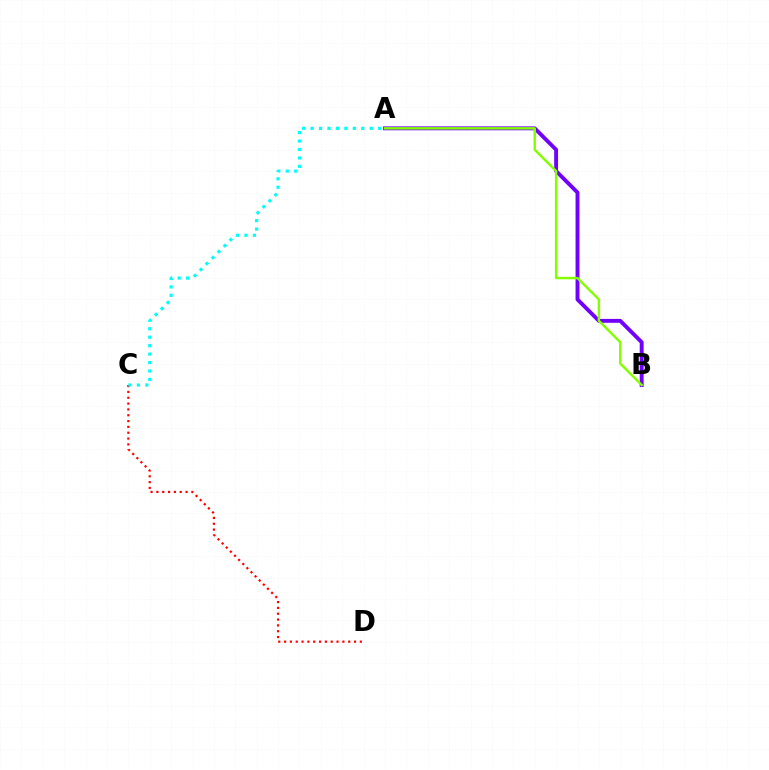{('C', 'D'): [{'color': '#ff0000', 'line_style': 'dotted', 'thickness': 1.58}], ('A', 'B'): [{'color': '#7200ff', 'line_style': 'solid', 'thickness': 2.8}, {'color': '#84ff00', 'line_style': 'solid', 'thickness': 1.75}], ('A', 'C'): [{'color': '#00fff6', 'line_style': 'dotted', 'thickness': 2.3}]}